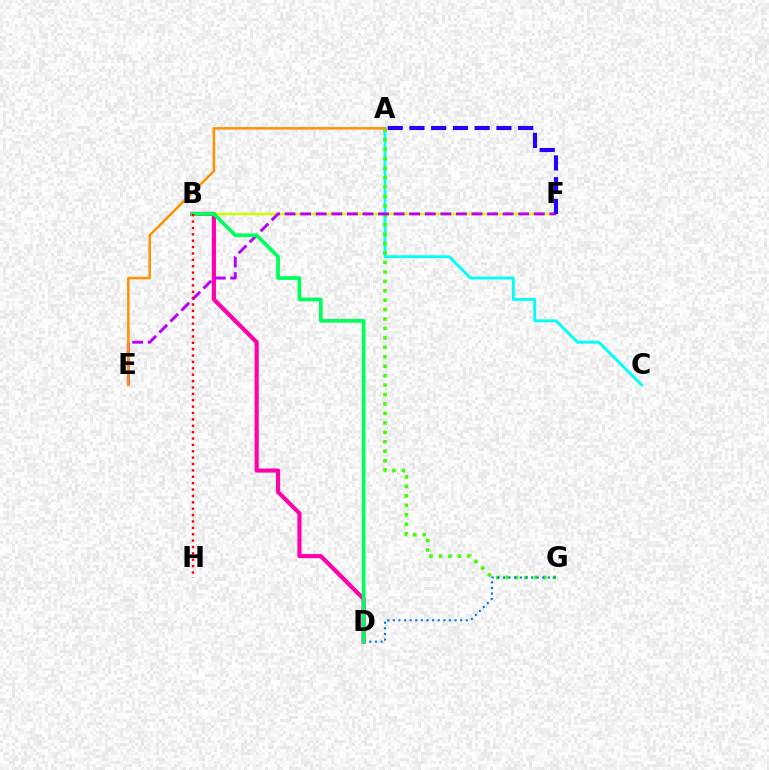{('B', 'F'): [{'color': '#d1ff00', 'line_style': 'solid', 'thickness': 1.77}], ('A', 'C'): [{'color': '#00fff6', 'line_style': 'solid', 'thickness': 2.06}], ('B', 'D'): [{'color': '#ff00ac', 'line_style': 'solid', 'thickness': 2.97}, {'color': '#00ff5c', 'line_style': 'solid', 'thickness': 2.66}], ('A', 'G'): [{'color': '#3dff00', 'line_style': 'dotted', 'thickness': 2.56}], ('E', 'F'): [{'color': '#b900ff', 'line_style': 'dashed', 'thickness': 2.12}], ('A', 'E'): [{'color': '#ff9400', 'line_style': 'solid', 'thickness': 1.82}], ('D', 'G'): [{'color': '#0074ff', 'line_style': 'dotted', 'thickness': 1.53}], ('A', 'F'): [{'color': '#2500ff', 'line_style': 'dashed', 'thickness': 2.95}], ('B', 'H'): [{'color': '#ff0000', 'line_style': 'dotted', 'thickness': 1.73}]}